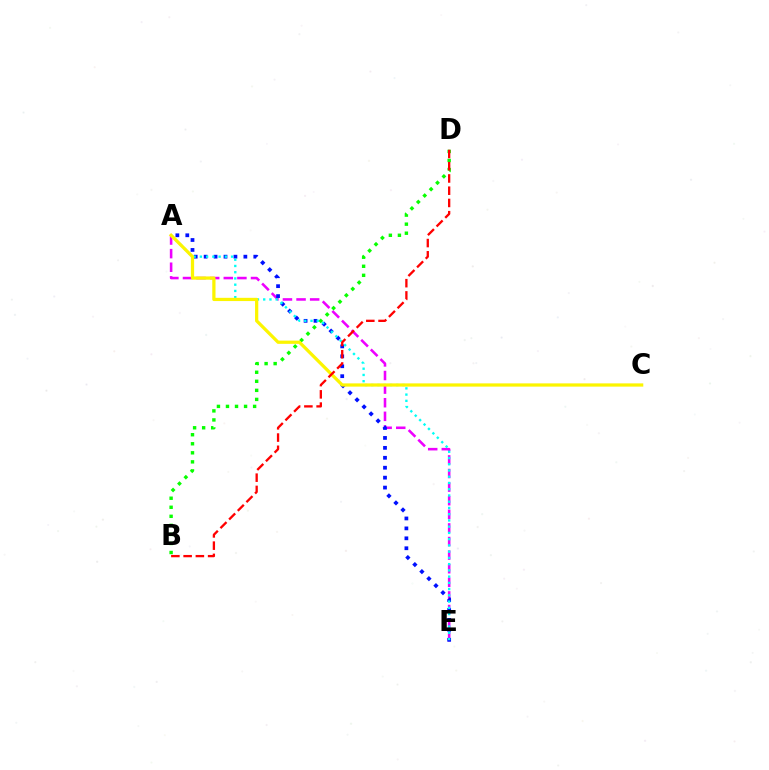{('A', 'E'): [{'color': '#ee00ff', 'line_style': 'dashed', 'thickness': 1.85}, {'color': '#0010ff', 'line_style': 'dotted', 'thickness': 2.7}, {'color': '#00fff6', 'line_style': 'dotted', 'thickness': 1.7}], ('B', 'D'): [{'color': '#08ff00', 'line_style': 'dotted', 'thickness': 2.46}, {'color': '#ff0000', 'line_style': 'dashed', 'thickness': 1.66}], ('A', 'C'): [{'color': '#fcf500', 'line_style': 'solid', 'thickness': 2.33}]}